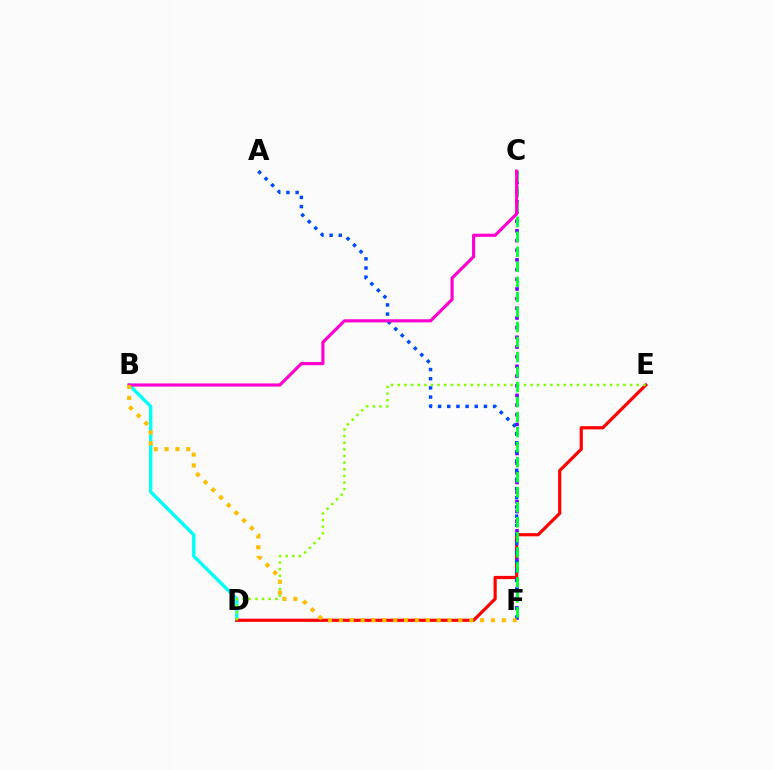{('B', 'D'): [{'color': '#00fff6', 'line_style': 'solid', 'thickness': 2.43}], ('D', 'E'): [{'color': '#ff0000', 'line_style': 'solid', 'thickness': 2.3}, {'color': '#84ff00', 'line_style': 'dotted', 'thickness': 1.8}], ('C', 'F'): [{'color': '#7200ff', 'line_style': 'dotted', 'thickness': 2.63}, {'color': '#00ff39', 'line_style': 'dashed', 'thickness': 2.04}], ('A', 'F'): [{'color': '#004bff', 'line_style': 'dotted', 'thickness': 2.49}], ('B', 'C'): [{'color': '#ff00cf', 'line_style': 'solid', 'thickness': 2.27}], ('B', 'F'): [{'color': '#ffbd00', 'line_style': 'dotted', 'thickness': 2.95}]}